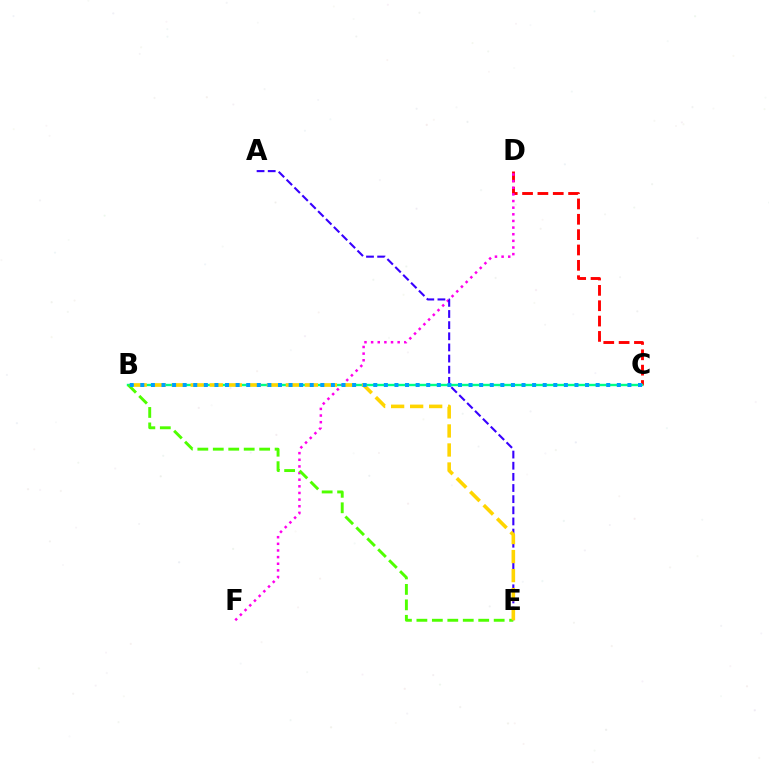{('C', 'D'): [{'color': '#ff0000', 'line_style': 'dashed', 'thickness': 2.08}], ('B', 'C'): [{'color': '#00ff86', 'line_style': 'solid', 'thickness': 1.72}, {'color': '#009eff', 'line_style': 'dotted', 'thickness': 2.88}], ('D', 'F'): [{'color': '#ff00ed', 'line_style': 'dotted', 'thickness': 1.8}], ('A', 'E'): [{'color': '#3700ff', 'line_style': 'dashed', 'thickness': 1.51}], ('B', 'E'): [{'color': '#4fff00', 'line_style': 'dashed', 'thickness': 2.1}, {'color': '#ffd500', 'line_style': 'dashed', 'thickness': 2.58}]}